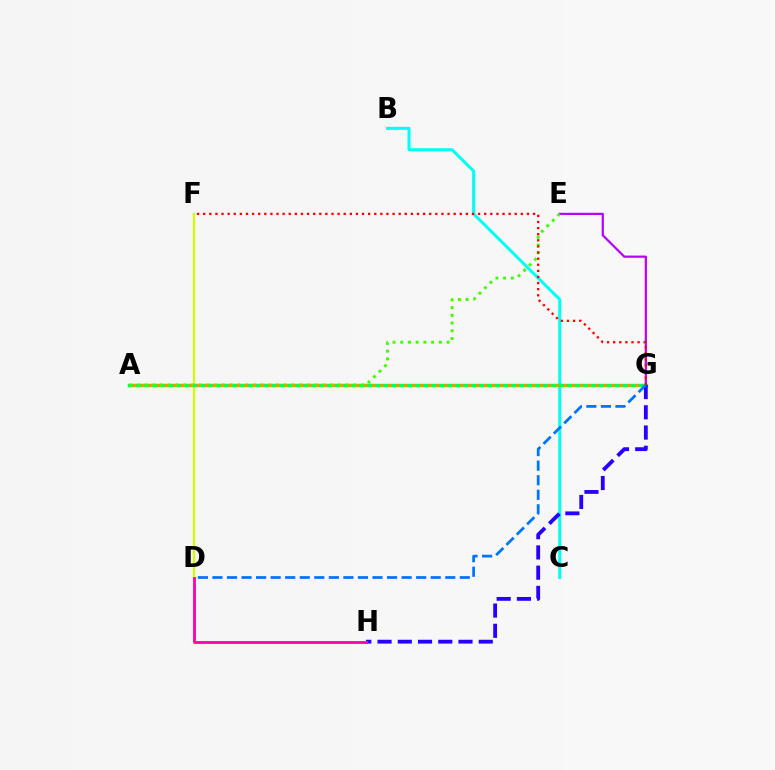{('D', 'F'): [{'color': '#d1ff00', 'line_style': 'solid', 'thickness': 1.62}], ('B', 'C'): [{'color': '#00fff6', 'line_style': 'solid', 'thickness': 2.17}], ('A', 'G'): [{'color': '#00ff5c', 'line_style': 'solid', 'thickness': 2.48}, {'color': '#ff9400', 'line_style': 'dotted', 'thickness': 2.17}], ('E', 'G'): [{'color': '#b900ff', 'line_style': 'solid', 'thickness': 1.59}], ('A', 'E'): [{'color': '#3dff00', 'line_style': 'dotted', 'thickness': 2.1}], ('F', 'G'): [{'color': '#ff0000', 'line_style': 'dotted', 'thickness': 1.66}], ('G', 'H'): [{'color': '#2500ff', 'line_style': 'dashed', 'thickness': 2.75}], ('D', 'G'): [{'color': '#0074ff', 'line_style': 'dashed', 'thickness': 1.98}], ('D', 'H'): [{'color': '#ff00ac', 'line_style': 'solid', 'thickness': 2.01}]}